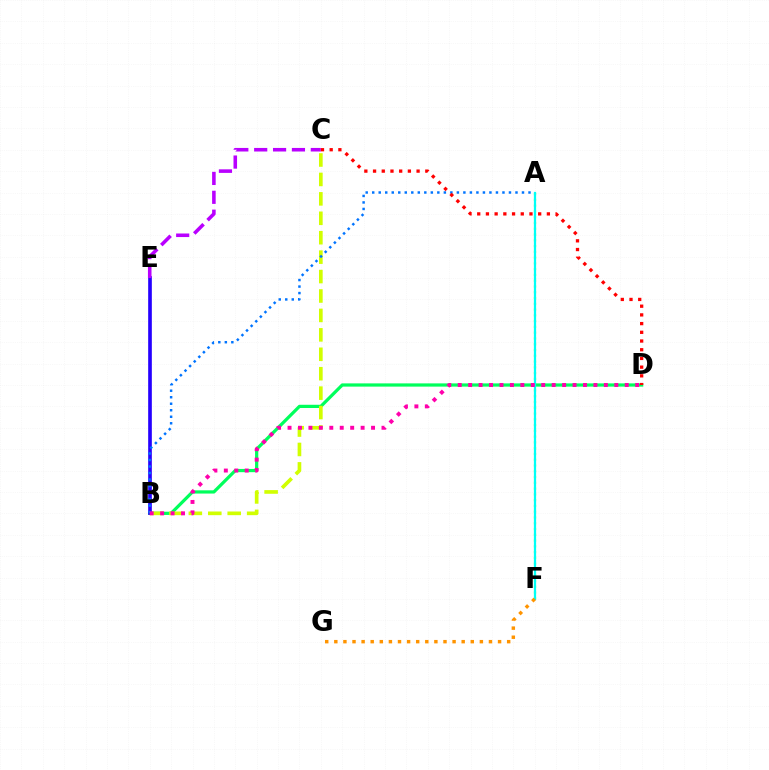{('B', 'D'): [{'color': '#00ff5c', 'line_style': 'solid', 'thickness': 2.33}, {'color': '#ff00ac', 'line_style': 'dotted', 'thickness': 2.84}], ('A', 'F'): [{'color': '#3dff00', 'line_style': 'dotted', 'thickness': 1.57}, {'color': '#00fff6', 'line_style': 'solid', 'thickness': 1.61}], ('B', 'C'): [{'color': '#d1ff00', 'line_style': 'dashed', 'thickness': 2.64}], ('B', 'E'): [{'color': '#2500ff', 'line_style': 'solid', 'thickness': 2.63}], ('A', 'B'): [{'color': '#0074ff', 'line_style': 'dotted', 'thickness': 1.77}], ('C', 'E'): [{'color': '#b900ff', 'line_style': 'dashed', 'thickness': 2.56}], ('C', 'D'): [{'color': '#ff0000', 'line_style': 'dotted', 'thickness': 2.37}], ('F', 'G'): [{'color': '#ff9400', 'line_style': 'dotted', 'thickness': 2.47}]}